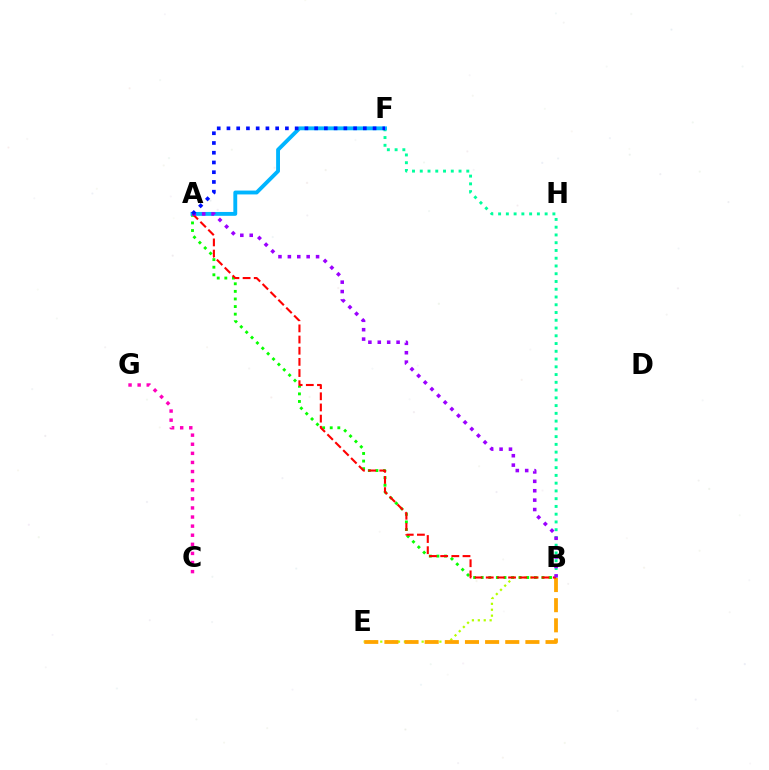{('B', 'E'): [{'color': '#b3ff00', 'line_style': 'dotted', 'thickness': 1.61}, {'color': '#ffa500', 'line_style': 'dashed', 'thickness': 2.74}], ('B', 'F'): [{'color': '#00ff9d', 'line_style': 'dotted', 'thickness': 2.11}], ('A', 'B'): [{'color': '#08ff00', 'line_style': 'dotted', 'thickness': 2.06}, {'color': '#ff0000', 'line_style': 'dashed', 'thickness': 1.52}, {'color': '#9b00ff', 'line_style': 'dotted', 'thickness': 2.55}], ('A', 'F'): [{'color': '#00b5ff', 'line_style': 'solid', 'thickness': 2.78}, {'color': '#0010ff', 'line_style': 'dotted', 'thickness': 2.65}], ('C', 'G'): [{'color': '#ff00bd', 'line_style': 'dotted', 'thickness': 2.47}]}